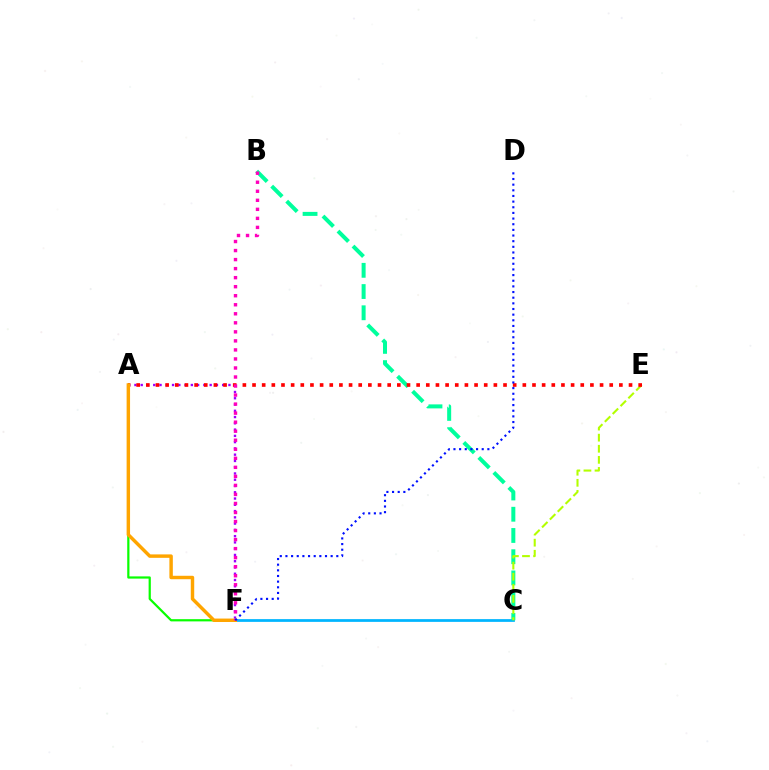{('C', 'F'): [{'color': '#00b5ff', 'line_style': 'solid', 'thickness': 1.98}], ('B', 'C'): [{'color': '#00ff9d', 'line_style': 'dashed', 'thickness': 2.88}], ('A', 'F'): [{'color': '#08ff00', 'line_style': 'solid', 'thickness': 1.6}, {'color': '#9b00ff', 'line_style': 'dotted', 'thickness': 1.7}, {'color': '#ffa500', 'line_style': 'solid', 'thickness': 2.48}], ('C', 'E'): [{'color': '#b3ff00', 'line_style': 'dashed', 'thickness': 1.51}], ('A', 'E'): [{'color': '#ff0000', 'line_style': 'dotted', 'thickness': 2.62}], ('B', 'F'): [{'color': '#ff00bd', 'line_style': 'dotted', 'thickness': 2.45}], ('D', 'F'): [{'color': '#0010ff', 'line_style': 'dotted', 'thickness': 1.54}]}